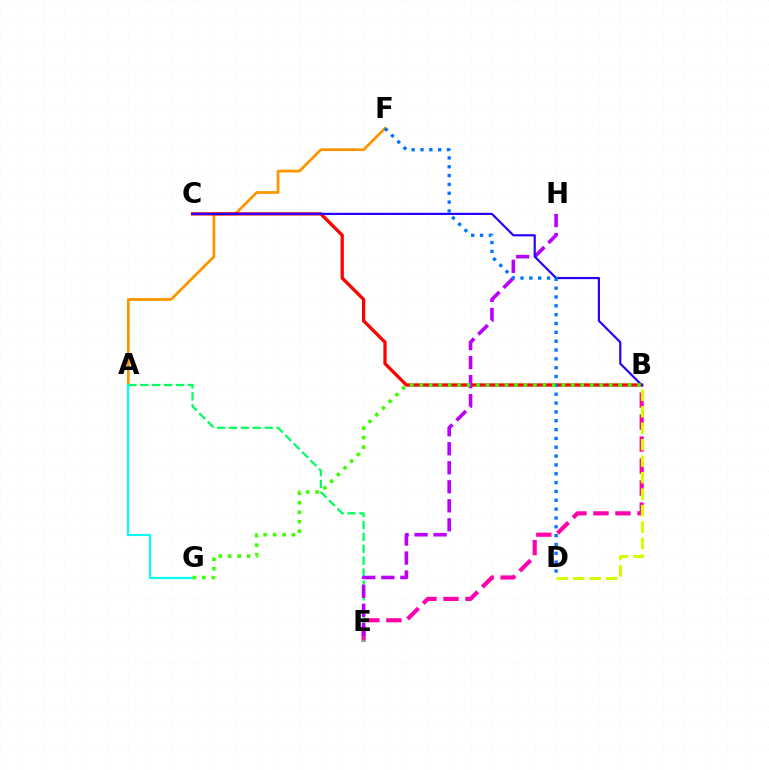{('B', 'E'): [{'color': '#ff00ac', 'line_style': 'dashed', 'thickness': 2.99}], ('A', 'F'): [{'color': '#ff9400', 'line_style': 'solid', 'thickness': 1.99}], ('B', 'C'): [{'color': '#ff0000', 'line_style': 'solid', 'thickness': 2.36}, {'color': '#2500ff', 'line_style': 'solid', 'thickness': 1.56}], ('A', 'E'): [{'color': '#00ff5c', 'line_style': 'dashed', 'thickness': 1.62}], ('E', 'H'): [{'color': '#b900ff', 'line_style': 'dashed', 'thickness': 2.58}], ('D', 'F'): [{'color': '#0074ff', 'line_style': 'dotted', 'thickness': 2.4}], ('B', 'D'): [{'color': '#d1ff00', 'line_style': 'dashed', 'thickness': 2.24}], ('A', 'G'): [{'color': '#00fff6', 'line_style': 'solid', 'thickness': 1.54}], ('B', 'G'): [{'color': '#3dff00', 'line_style': 'dotted', 'thickness': 2.57}]}